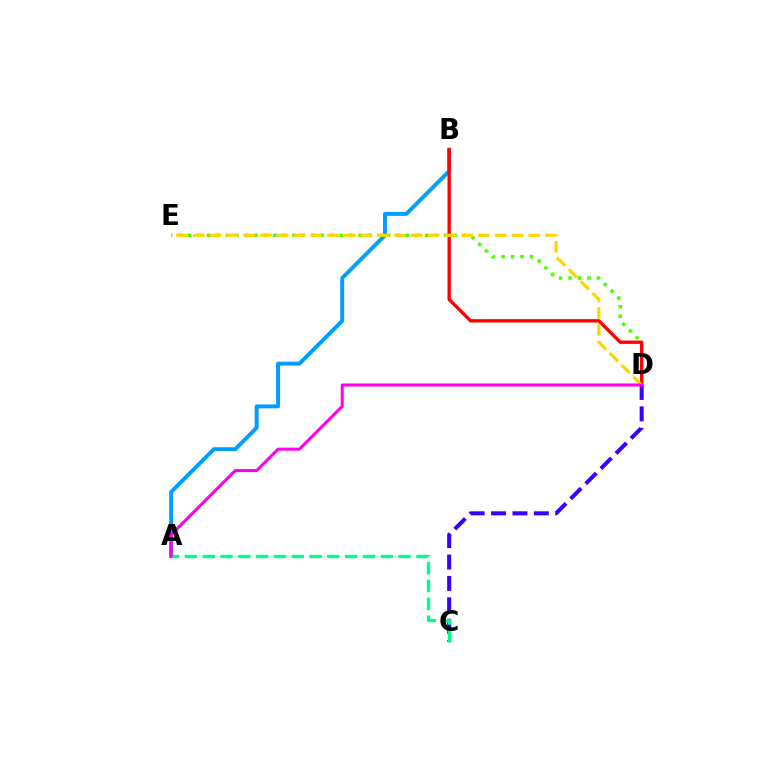{('D', 'E'): [{'color': '#4fff00', 'line_style': 'dotted', 'thickness': 2.58}, {'color': '#ffd500', 'line_style': 'dashed', 'thickness': 2.28}], ('C', 'D'): [{'color': '#3700ff', 'line_style': 'dashed', 'thickness': 2.91}], ('A', 'B'): [{'color': '#009eff', 'line_style': 'solid', 'thickness': 2.83}], ('B', 'D'): [{'color': '#ff0000', 'line_style': 'solid', 'thickness': 2.4}], ('A', 'C'): [{'color': '#00ff86', 'line_style': 'dashed', 'thickness': 2.42}], ('A', 'D'): [{'color': '#ff00ed', 'line_style': 'solid', 'thickness': 2.18}]}